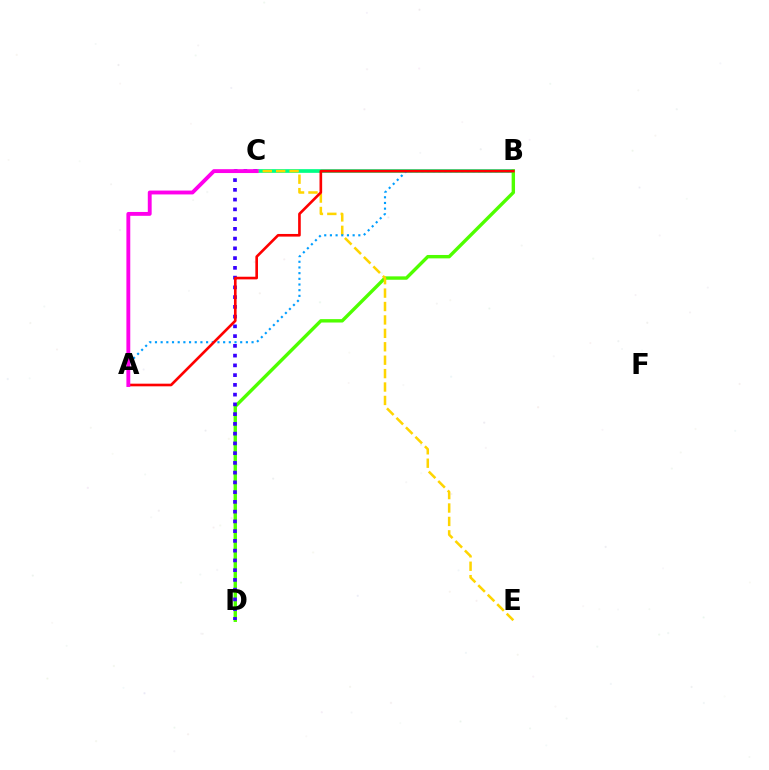{('B', 'C'): [{'color': '#00ff86', 'line_style': 'solid', 'thickness': 2.66}], ('B', 'D'): [{'color': '#4fff00', 'line_style': 'solid', 'thickness': 2.44}], ('C', 'E'): [{'color': '#ffd500', 'line_style': 'dashed', 'thickness': 1.82}], ('A', 'B'): [{'color': '#009eff', 'line_style': 'dotted', 'thickness': 1.54}, {'color': '#ff0000', 'line_style': 'solid', 'thickness': 1.9}], ('C', 'D'): [{'color': '#3700ff', 'line_style': 'dotted', 'thickness': 2.65}], ('A', 'C'): [{'color': '#ff00ed', 'line_style': 'solid', 'thickness': 2.78}]}